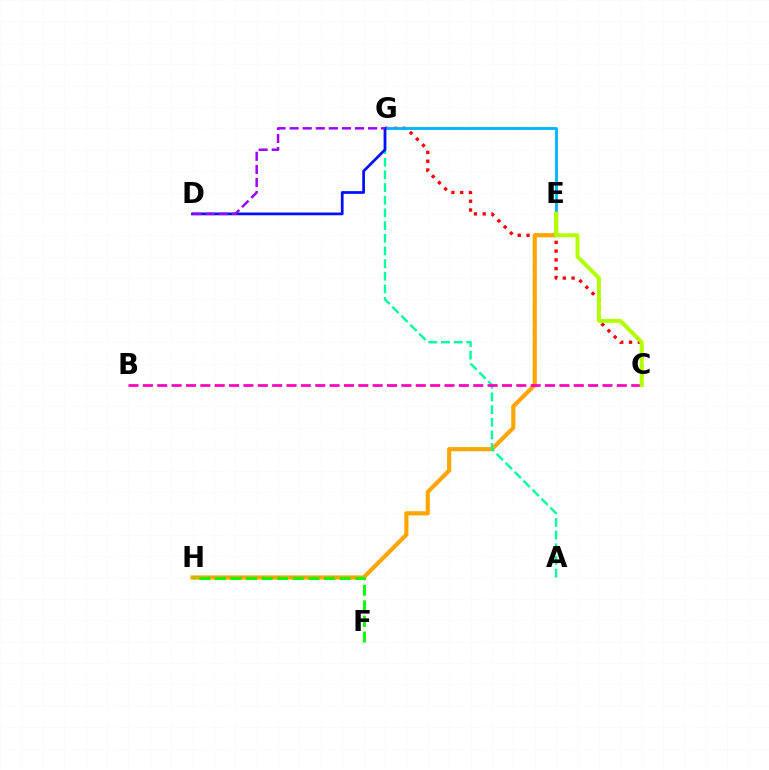{('C', 'G'): [{'color': '#ff0000', 'line_style': 'dotted', 'thickness': 2.39}], ('E', 'G'): [{'color': '#00b5ff', 'line_style': 'solid', 'thickness': 2.05}], ('E', 'H'): [{'color': '#ffa500', 'line_style': 'solid', 'thickness': 2.99}], ('F', 'H'): [{'color': '#08ff00', 'line_style': 'dashed', 'thickness': 2.12}], ('A', 'G'): [{'color': '#00ff9d', 'line_style': 'dashed', 'thickness': 1.72}], ('D', 'G'): [{'color': '#0010ff', 'line_style': 'solid', 'thickness': 1.97}, {'color': '#9b00ff', 'line_style': 'dashed', 'thickness': 1.78}], ('B', 'C'): [{'color': '#ff00bd', 'line_style': 'dashed', 'thickness': 1.95}], ('C', 'E'): [{'color': '#b3ff00', 'line_style': 'solid', 'thickness': 2.86}]}